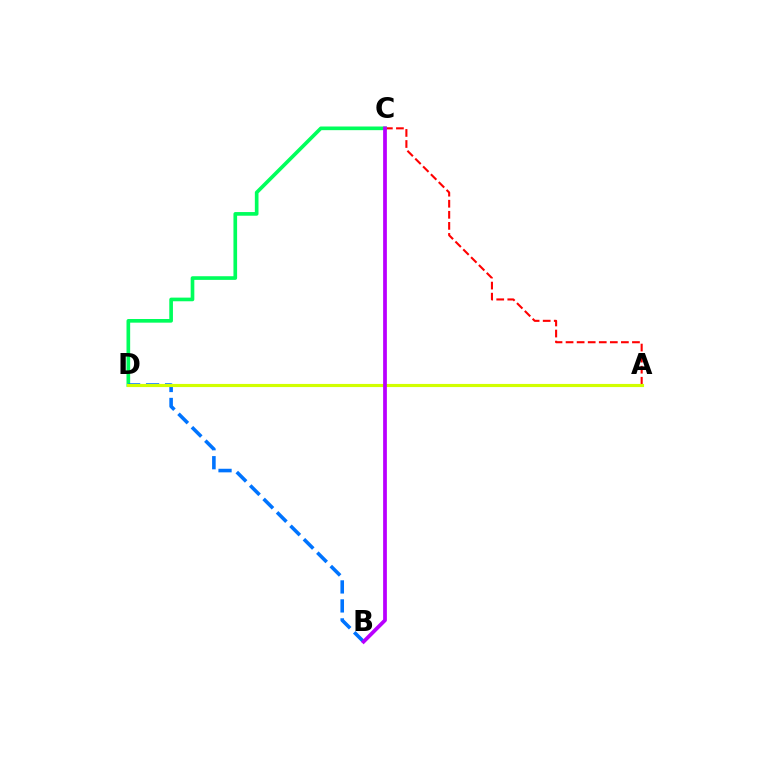{('A', 'C'): [{'color': '#ff0000', 'line_style': 'dashed', 'thickness': 1.5}], ('C', 'D'): [{'color': '#00ff5c', 'line_style': 'solid', 'thickness': 2.63}], ('B', 'D'): [{'color': '#0074ff', 'line_style': 'dashed', 'thickness': 2.58}], ('A', 'D'): [{'color': '#d1ff00', 'line_style': 'solid', 'thickness': 2.25}], ('B', 'C'): [{'color': '#b900ff', 'line_style': 'solid', 'thickness': 2.7}]}